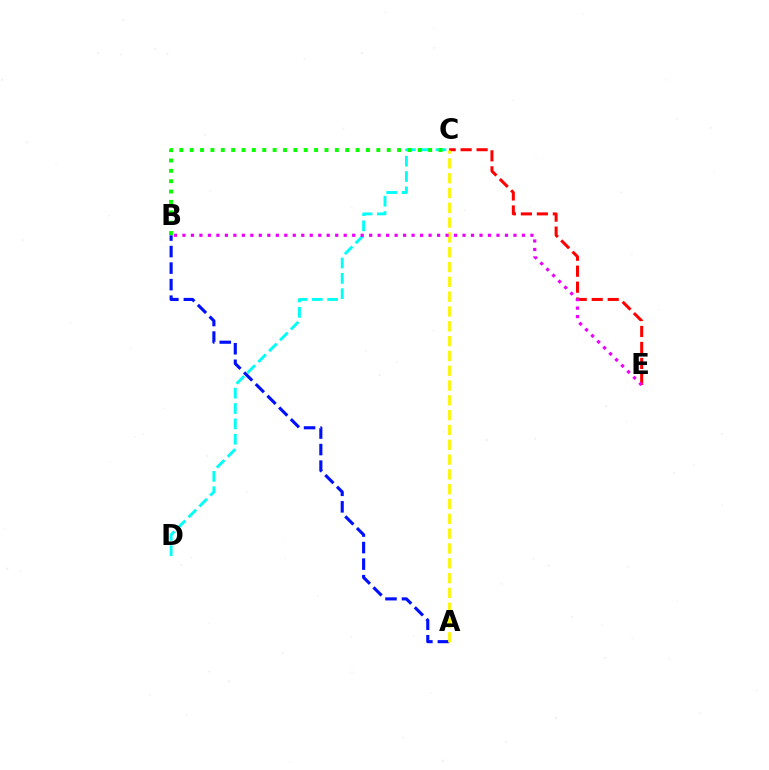{('C', 'D'): [{'color': '#00fff6', 'line_style': 'dashed', 'thickness': 2.08}], ('A', 'B'): [{'color': '#0010ff', 'line_style': 'dashed', 'thickness': 2.25}], ('C', 'E'): [{'color': '#ff0000', 'line_style': 'dashed', 'thickness': 2.17}], ('B', 'C'): [{'color': '#08ff00', 'line_style': 'dotted', 'thickness': 2.82}], ('A', 'C'): [{'color': '#fcf500', 'line_style': 'dashed', 'thickness': 2.01}], ('B', 'E'): [{'color': '#ee00ff', 'line_style': 'dotted', 'thickness': 2.31}]}